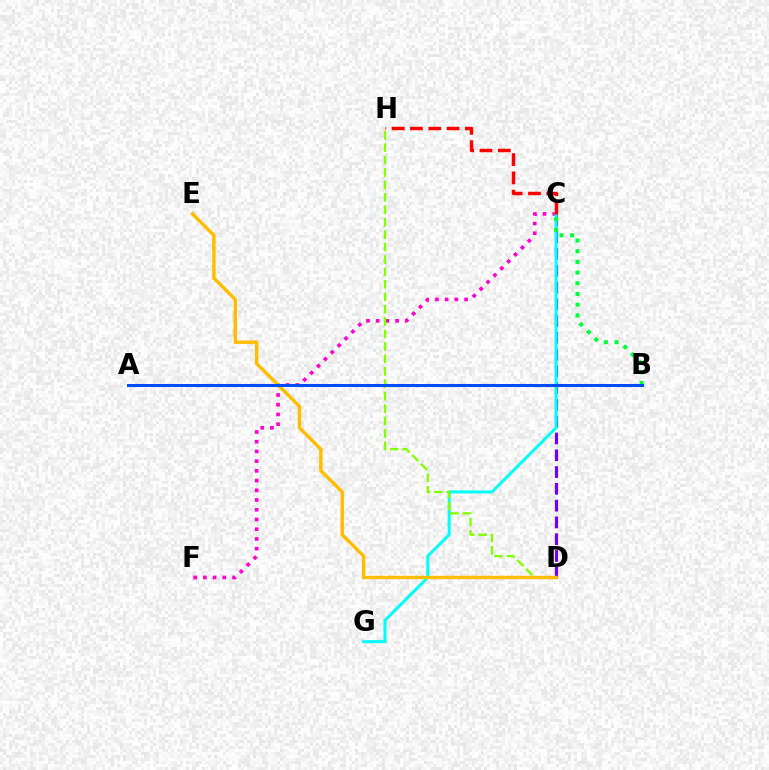{('C', 'F'): [{'color': '#ff00cf', 'line_style': 'dotted', 'thickness': 2.64}], ('C', 'D'): [{'color': '#7200ff', 'line_style': 'dashed', 'thickness': 2.28}], ('C', 'G'): [{'color': '#00fff6', 'line_style': 'solid', 'thickness': 2.15}], ('D', 'H'): [{'color': '#84ff00', 'line_style': 'dashed', 'thickness': 1.69}], ('B', 'C'): [{'color': '#00ff39', 'line_style': 'dotted', 'thickness': 2.9}], ('C', 'H'): [{'color': '#ff0000', 'line_style': 'dashed', 'thickness': 2.49}], ('D', 'E'): [{'color': '#ffbd00', 'line_style': 'solid', 'thickness': 2.46}], ('A', 'B'): [{'color': '#004bff', 'line_style': 'solid', 'thickness': 2.17}]}